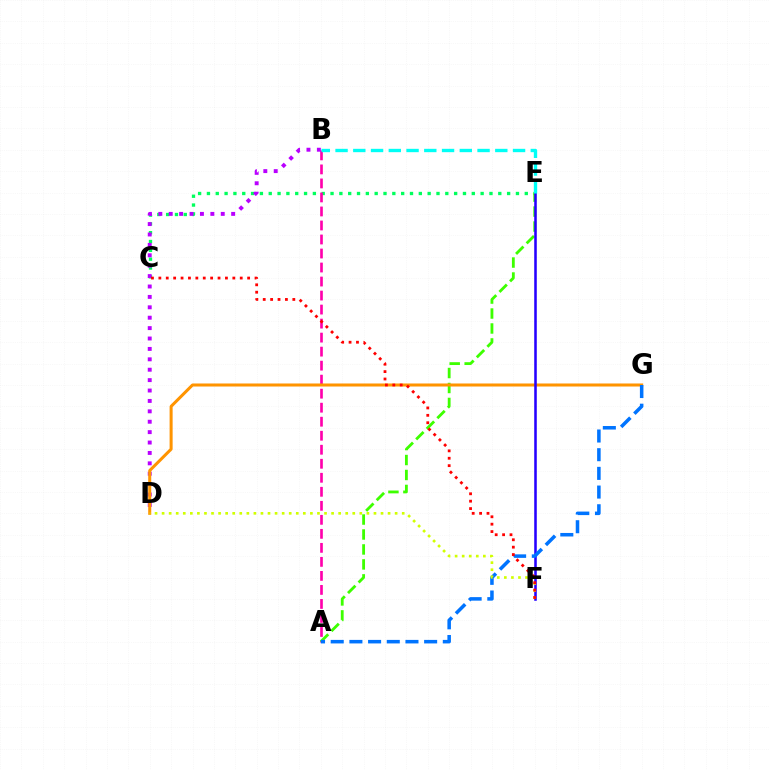{('C', 'E'): [{'color': '#00ff5c', 'line_style': 'dotted', 'thickness': 2.4}], ('A', 'B'): [{'color': '#ff00ac', 'line_style': 'dashed', 'thickness': 1.9}], ('A', 'E'): [{'color': '#3dff00', 'line_style': 'dashed', 'thickness': 2.03}], ('B', 'D'): [{'color': '#b900ff', 'line_style': 'dotted', 'thickness': 2.83}], ('D', 'G'): [{'color': '#ff9400', 'line_style': 'solid', 'thickness': 2.18}], ('E', 'F'): [{'color': '#2500ff', 'line_style': 'solid', 'thickness': 1.84}], ('A', 'G'): [{'color': '#0074ff', 'line_style': 'dashed', 'thickness': 2.54}], ('D', 'F'): [{'color': '#d1ff00', 'line_style': 'dotted', 'thickness': 1.92}], ('C', 'F'): [{'color': '#ff0000', 'line_style': 'dotted', 'thickness': 2.01}], ('B', 'E'): [{'color': '#00fff6', 'line_style': 'dashed', 'thickness': 2.41}]}